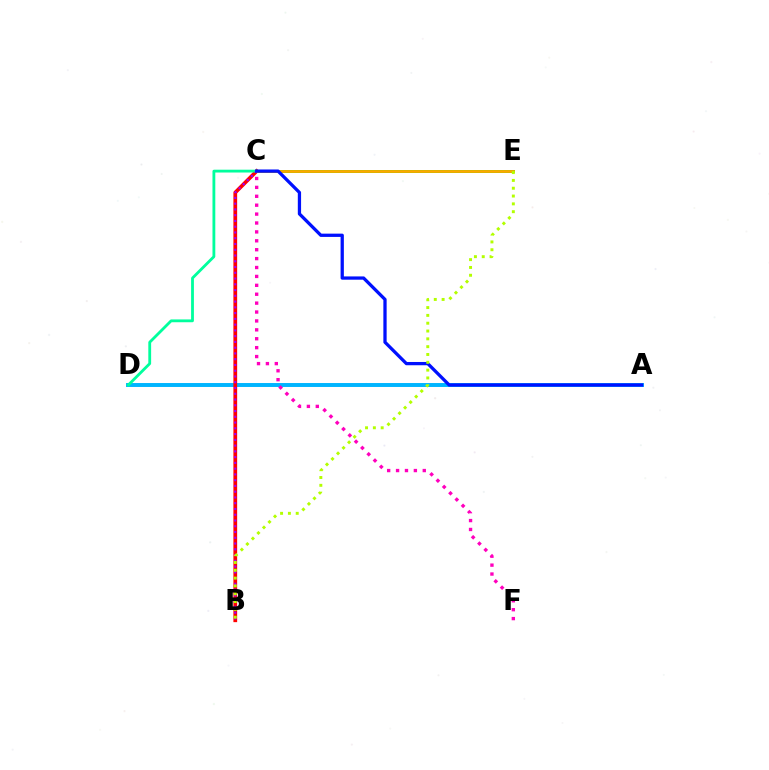{('A', 'D'): [{'color': '#00b5ff', 'line_style': 'solid', 'thickness': 2.84}], ('B', 'C'): [{'color': '#ff0000', 'line_style': 'solid', 'thickness': 2.7}, {'color': '#9b00ff', 'line_style': 'dotted', 'thickness': 1.57}], ('C', 'E'): [{'color': '#08ff00', 'line_style': 'solid', 'thickness': 2.14}, {'color': '#ffa500', 'line_style': 'solid', 'thickness': 1.97}], ('C', 'D'): [{'color': '#00ff9d', 'line_style': 'solid', 'thickness': 2.03}], ('C', 'F'): [{'color': '#ff00bd', 'line_style': 'dotted', 'thickness': 2.42}], ('A', 'C'): [{'color': '#0010ff', 'line_style': 'solid', 'thickness': 2.35}], ('B', 'E'): [{'color': '#b3ff00', 'line_style': 'dotted', 'thickness': 2.12}]}